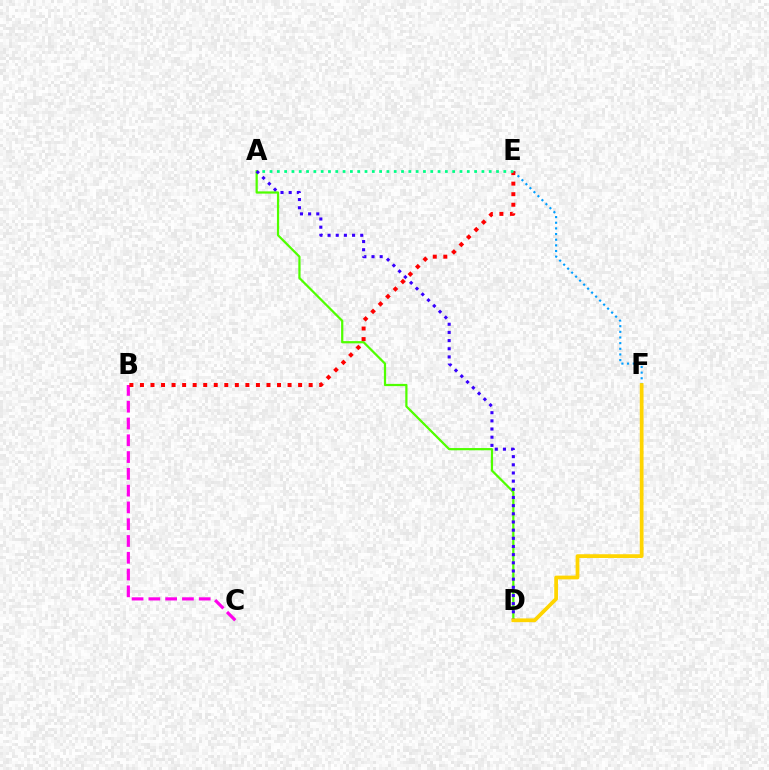{('E', 'F'): [{'color': '#009eff', 'line_style': 'dotted', 'thickness': 1.54}], ('B', 'C'): [{'color': '#ff00ed', 'line_style': 'dashed', 'thickness': 2.28}], ('A', 'D'): [{'color': '#4fff00', 'line_style': 'solid', 'thickness': 1.61}, {'color': '#3700ff', 'line_style': 'dotted', 'thickness': 2.22}], ('B', 'E'): [{'color': '#ff0000', 'line_style': 'dotted', 'thickness': 2.86}], ('A', 'E'): [{'color': '#00ff86', 'line_style': 'dotted', 'thickness': 1.99}], ('D', 'F'): [{'color': '#ffd500', 'line_style': 'solid', 'thickness': 2.7}]}